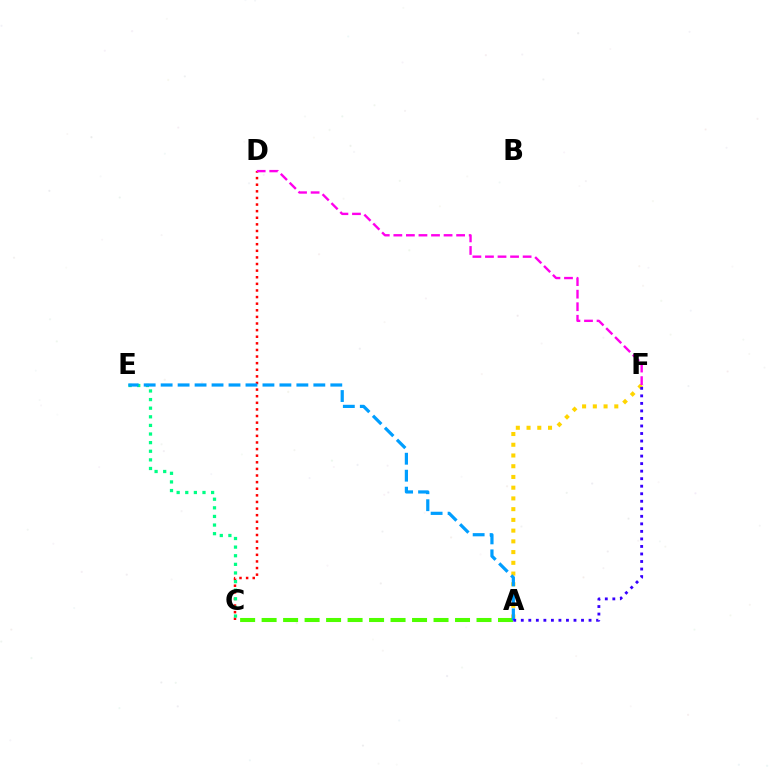{('C', 'D'): [{'color': '#ff0000', 'line_style': 'dotted', 'thickness': 1.8}], ('A', 'F'): [{'color': '#ffd500', 'line_style': 'dotted', 'thickness': 2.92}, {'color': '#3700ff', 'line_style': 'dotted', 'thickness': 2.05}], ('A', 'C'): [{'color': '#4fff00', 'line_style': 'dashed', 'thickness': 2.92}], ('C', 'E'): [{'color': '#00ff86', 'line_style': 'dotted', 'thickness': 2.34}], ('A', 'E'): [{'color': '#009eff', 'line_style': 'dashed', 'thickness': 2.3}], ('D', 'F'): [{'color': '#ff00ed', 'line_style': 'dashed', 'thickness': 1.71}]}